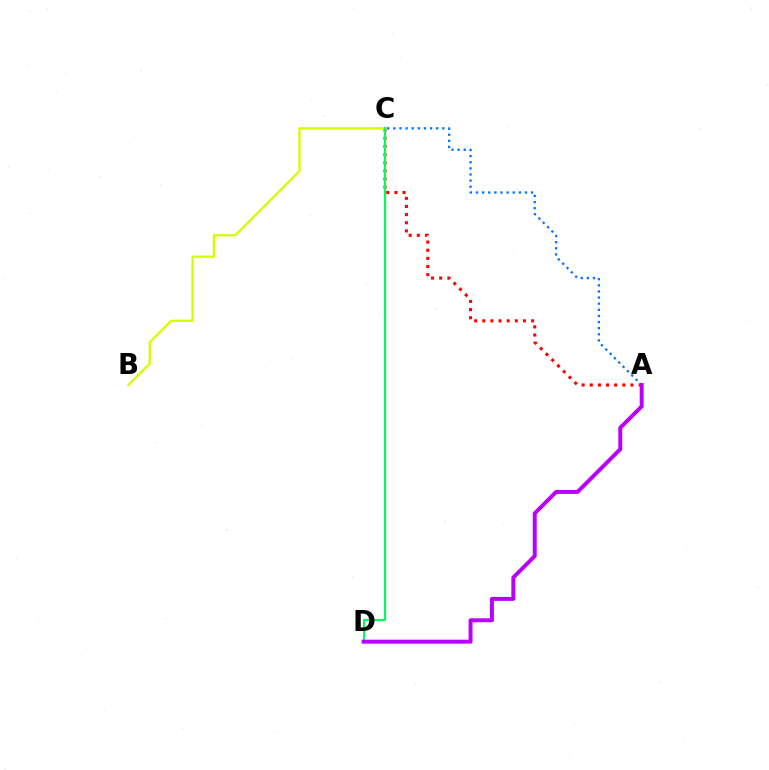{('A', 'C'): [{'color': '#ff0000', 'line_style': 'dotted', 'thickness': 2.21}, {'color': '#0074ff', 'line_style': 'dotted', 'thickness': 1.66}], ('B', 'C'): [{'color': '#d1ff00', 'line_style': 'solid', 'thickness': 1.66}], ('C', 'D'): [{'color': '#00ff5c', 'line_style': 'solid', 'thickness': 1.54}], ('A', 'D'): [{'color': '#b900ff', 'line_style': 'solid', 'thickness': 2.85}]}